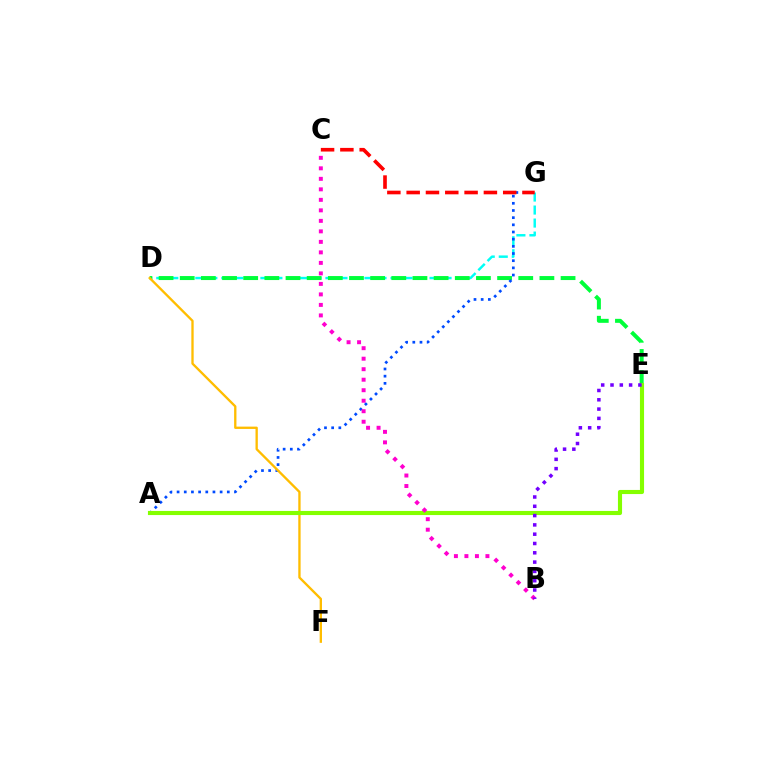{('D', 'G'): [{'color': '#00fff6', 'line_style': 'dashed', 'thickness': 1.77}], ('D', 'E'): [{'color': '#00ff39', 'line_style': 'dashed', 'thickness': 2.87}], ('A', 'G'): [{'color': '#004bff', 'line_style': 'dotted', 'thickness': 1.95}], ('D', 'F'): [{'color': '#ffbd00', 'line_style': 'solid', 'thickness': 1.68}], ('A', 'E'): [{'color': '#84ff00', 'line_style': 'solid', 'thickness': 2.96}], ('B', 'C'): [{'color': '#ff00cf', 'line_style': 'dotted', 'thickness': 2.85}], ('C', 'G'): [{'color': '#ff0000', 'line_style': 'dashed', 'thickness': 2.62}], ('B', 'E'): [{'color': '#7200ff', 'line_style': 'dotted', 'thickness': 2.53}]}